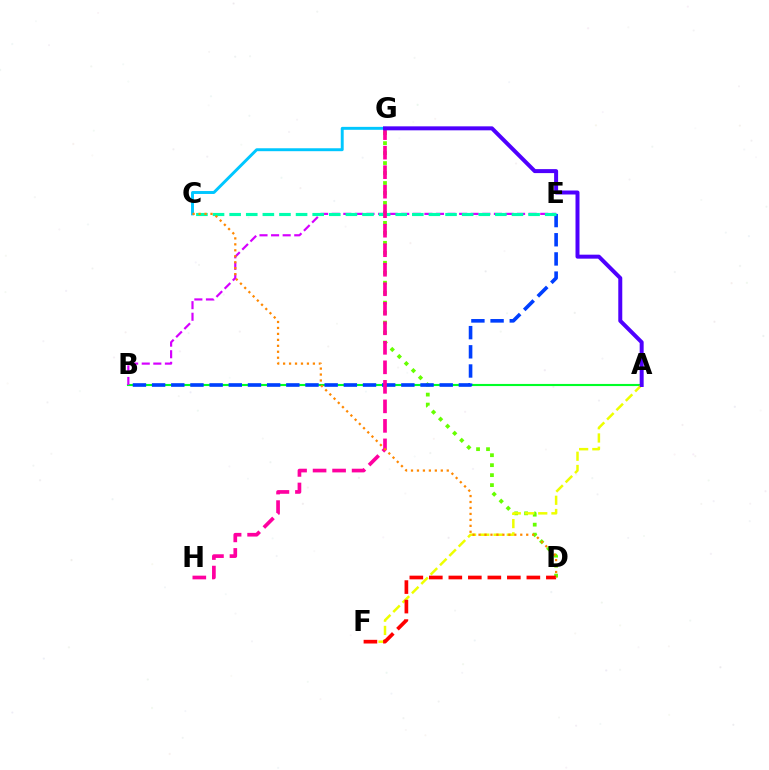{('A', 'B'): [{'color': '#00ff27', 'line_style': 'solid', 'thickness': 1.53}], ('D', 'G'): [{'color': '#66ff00', 'line_style': 'dotted', 'thickness': 2.71}], ('B', 'E'): [{'color': '#003fff', 'line_style': 'dashed', 'thickness': 2.6}, {'color': '#d600ff', 'line_style': 'dashed', 'thickness': 1.57}], ('A', 'F'): [{'color': '#eeff00', 'line_style': 'dashed', 'thickness': 1.8}], ('D', 'F'): [{'color': '#ff0000', 'line_style': 'dashed', 'thickness': 2.65}], ('C', 'E'): [{'color': '#00ffaf', 'line_style': 'dashed', 'thickness': 2.26}], ('C', 'G'): [{'color': '#00c7ff', 'line_style': 'solid', 'thickness': 2.11}], ('G', 'H'): [{'color': '#ff00a0', 'line_style': 'dashed', 'thickness': 2.65}], ('C', 'D'): [{'color': '#ff8800', 'line_style': 'dotted', 'thickness': 1.62}], ('A', 'G'): [{'color': '#4f00ff', 'line_style': 'solid', 'thickness': 2.87}]}